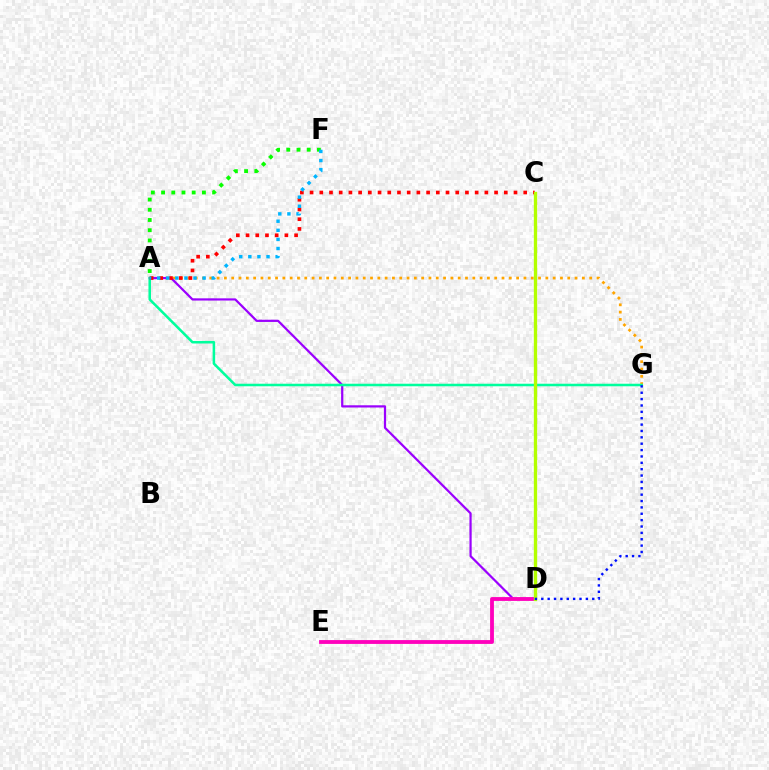{('A', 'G'): [{'color': '#ffa500', 'line_style': 'dotted', 'thickness': 1.98}, {'color': '#00ff9d', 'line_style': 'solid', 'thickness': 1.83}], ('A', 'D'): [{'color': '#9b00ff', 'line_style': 'solid', 'thickness': 1.6}], ('A', 'C'): [{'color': '#ff0000', 'line_style': 'dotted', 'thickness': 2.64}], ('A', 'F'): [{'color': '#08ff00', 'line_style': 'dotted', 'thickness': 2.77}, {'color': '#00b5ff', 'line_style': 'dotted', 'thickness': 2.47}], ('D', 'E'): [{'color': '#ff00bd', 'line_style': 'solid', 'thickness': 2.75}], ('C', 'D'): [{'color': '#b3ff00', 'line_style': 'solid', 'thickness': 2.39}], ('D', 'G'): [{'color': '#0010ff', 'line_style': 'dotted', 'thickness': 1.73}]}